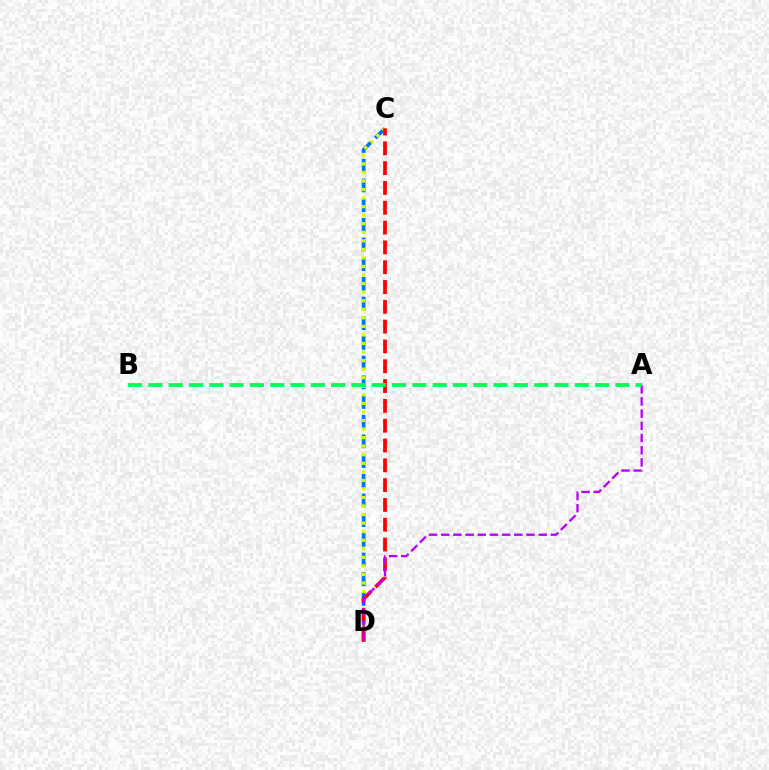{('C', 'D'): [{'color': '#0074ff', 'line_style': 'dashed', 'thickness': 2.67}, {'color': '#d1ff00', 'line_style': 'dotted', 'thickness': 2.32}, {'color': '#ff0000', 'line_style': 'dashed', 'thickness': 2.69}], ('A', 'D'): [{'color': '#b900ff', 'line_style': 'dashed', 'thickness': 1.66}], ('A', 'B'): [{'color': '#00ff5c', 'line_style': 'dashed', 'thickness': 2.76}]}